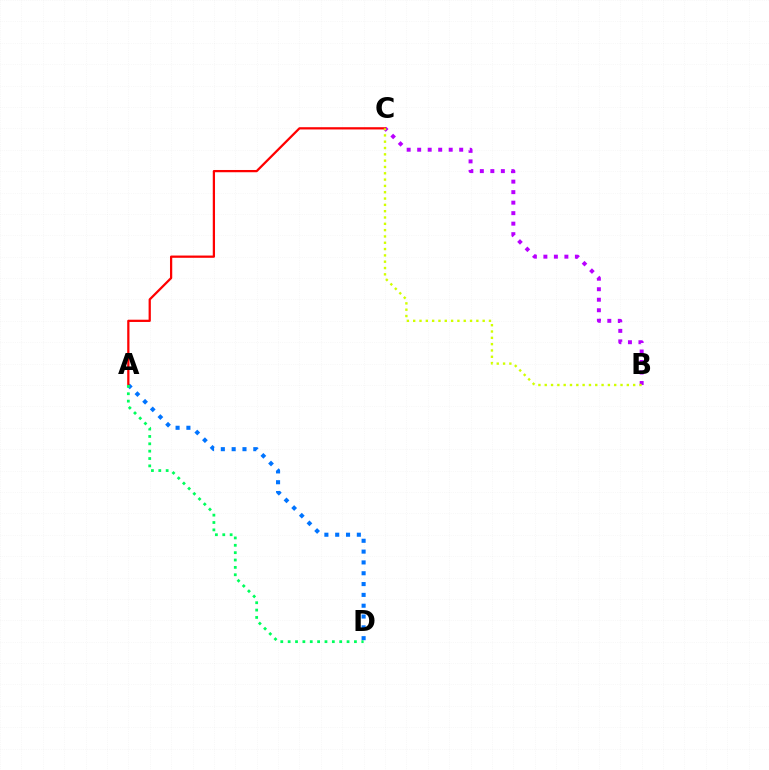{('A', 'D'): [{'color': '#0074ff', 'line_style': 'dotted', 'thickness': 2.94}, {'color': '#00ff5c', 'line_style': 'dotted', 'thickness': 2.0}], ('B', 'C'): [{'color': '#b900ff', 'line_style': 'dotted', 'thickness': 2.85}, {'color': '#d1ff00', 'line_style': 'dotted', 'thickness': 1.72}], ('A', 'C'): [{'color': '#ff0000', 'line_style': 'solid', 'thickness': 1.62}]}